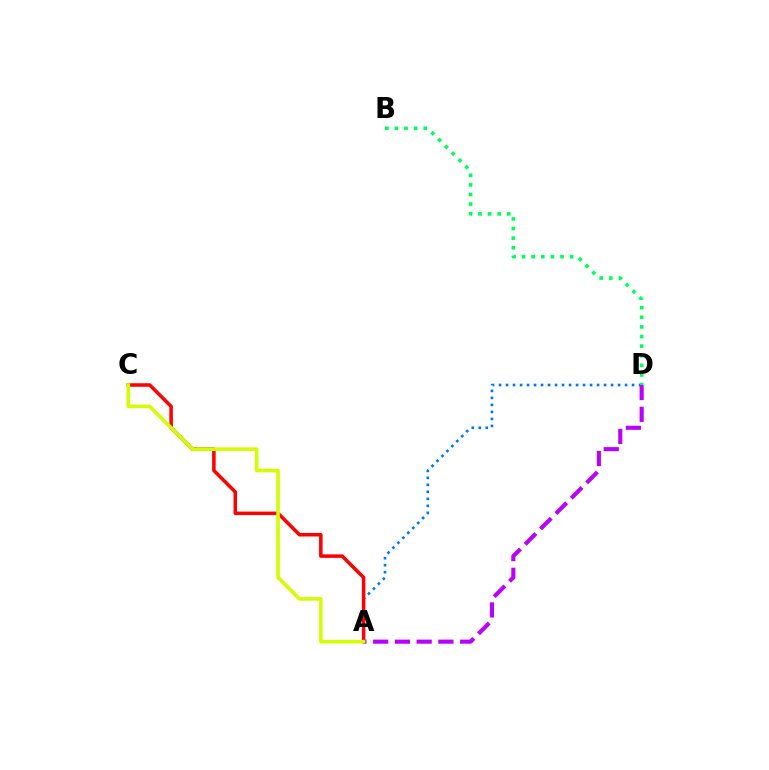{('A', 'D'): [{'color': '#0074ff', 'line_style': 'dotted', 'thickness': 1.9}, {'color': '#b900ff', 'line_style': 'dashed', 'thickness': 2.95}], ('A', 'C'): [{'color': '#ff0000', 'line_style': 'solid', 'thickness': 2.53}, {'color': '#d1ff00', 'line_style': 'solid', 'thickness': 2.58}], ('B', 'D'): [{'color': '#00ff5c', 'line_style': 'dotted', 'thickness': 2.61}]}